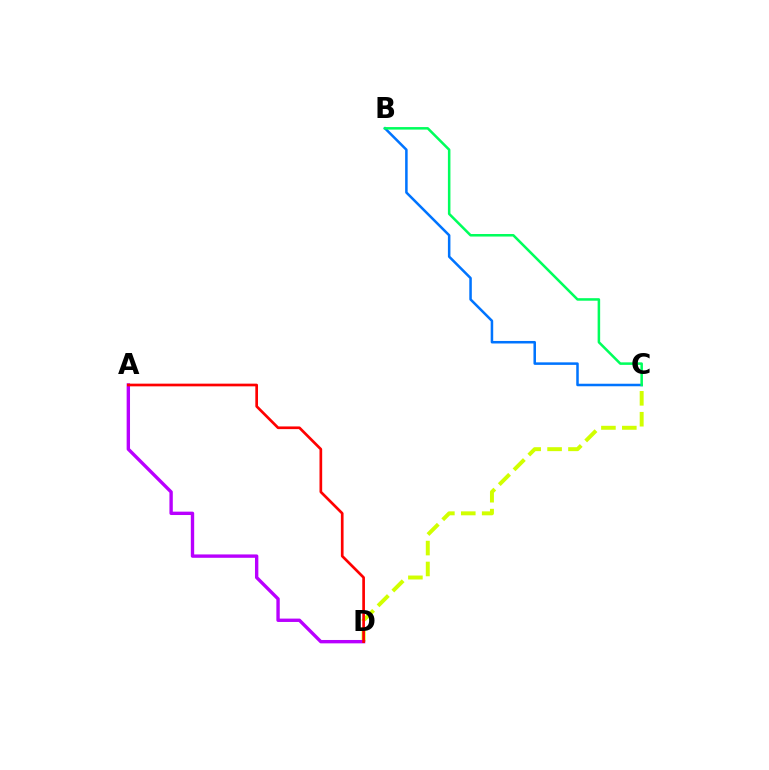{('C', 'D'): [{'color': '#d1ff00', 'line_style': 'dashed', 'thickness': 2.84}], ('B', 'C'): [{'color': '#0074ff', 'line_style': 'solid', 'thickness': 1.82}, {'color': '#00ff5c', 'line_style': 'solid', 'thickness': 1.82}], ('A', 'D'): [{'color': '#b900ff', 'line_style': 'solid', 'thickness': 2.43}, {'color': '#ff0000', 'line_style': 'solid', 'thickness': 1.93}]}